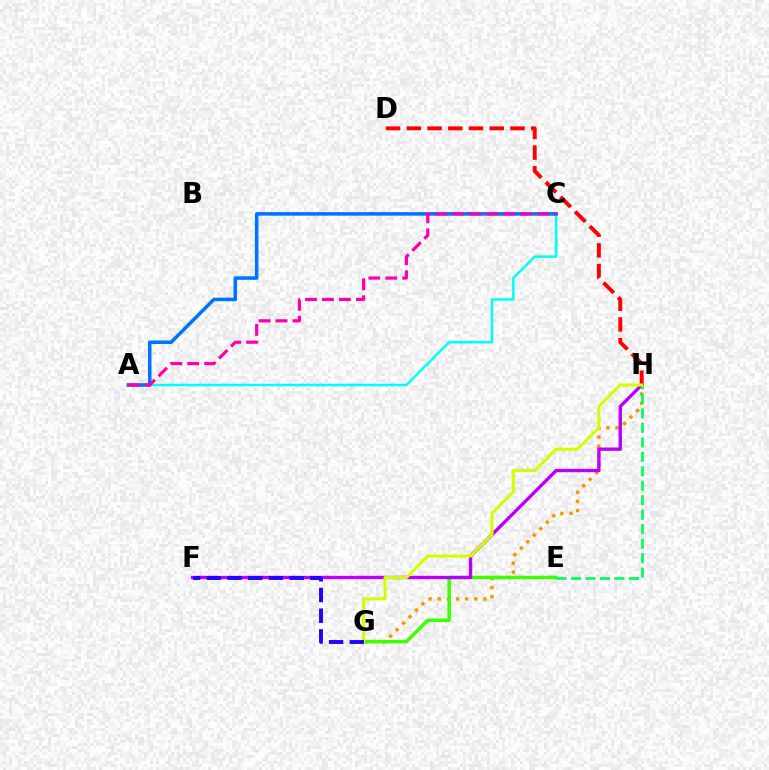{('G', 'H'): [{'color': '#ff9400', 'line_style': 'dotted', 'thickness': 2.49}, {'color': '#d1ff00', 'line_style': 'solid', 'thickness': 2.18}], ('E', 'G'): [{'color': '#3dff00', 'line_style': 'solid', 'thickness': 2.51}], ('A', 'C'): [{'color': '#00fff6', 'line_style': 'solid', 'thickness': 1.81}, {'color': '#0074ff', 'line_style': 'solid', 'thickness': 2.55}, {'color': '#ff00ac', 'line_style': 'dashed', 'thickness': 2.3}], ('F', 'H'): [{'color': '#b900ff', 'line_style': 'solid', 'thickness': 2.41}], ('E', 'H'): [{'color': '#00ff5c', 'line_style': 'dashed', 'thickness': 1.97}], ('D', 'H'): [{'color': '#ff0000', 'line_style': 'dashed', 'thickness': 2.82}], ('F', 'G'): [{'color': '#2500ff', 'line_style': 'dashed', 'thickness': 2.81}]}